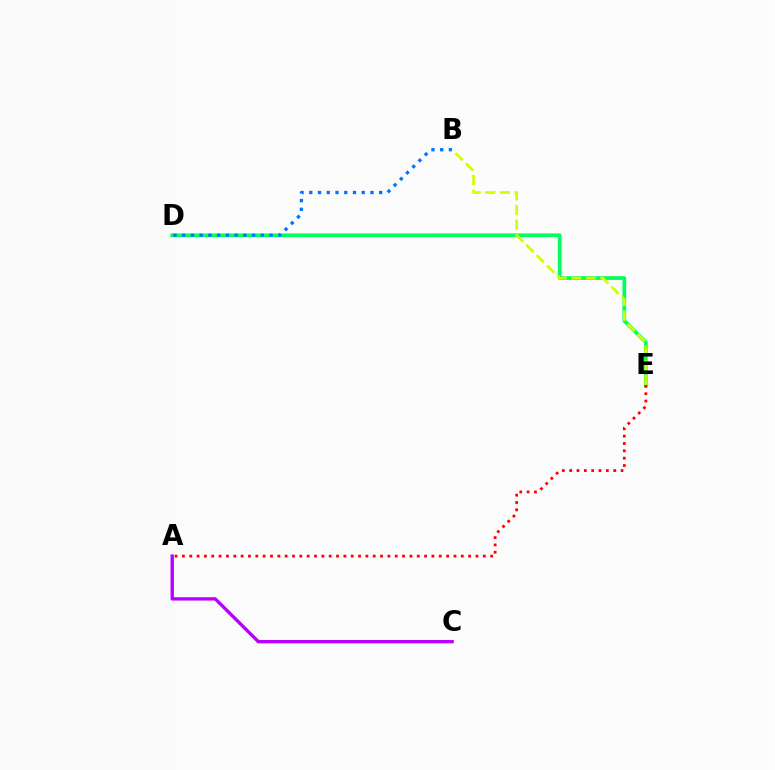{('A', 'C'): [{'color': '#b900ff', 'line_style': 'solid', 'thickness': 2.42}], ('D', 'E'): [{'color': '#00ff5c', 'line_style': 'solid', 'thickness': 2.67}], ('B', 'D'): [{'color': '#0074ff', 'line_style': 'dotted', 'thickness': 2.37}], ('A', 'E'): [{'color': '#ff0000', 'line_style': 'dotted', 'thickness': 1.99}], ('B', 'E'): [{'color': '#d1ff00', 'line_style': 'dashed', 'thickness': 1.99}]}